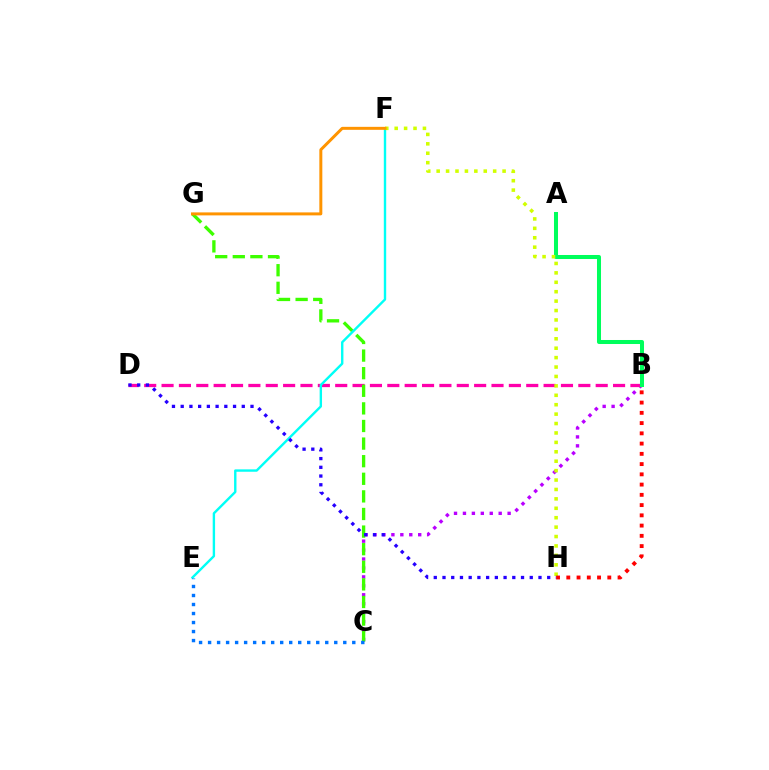{('B', 'C'): [{'color': '#b900ff', 'line_style': 'dotted', 'thickness': 2.43}], ('B', 'D'): [{'color': '#ff00ac', 'line_style': 'dashed', 'thickness': 2.36}], ('A', 'B'): [{'color': '#00ff5c', 'line_style': 'solid', 'thickness': 2.89}], ('C', 'G'): [{'color': '#3dff00', 'line_style': 'dashed', 'thickness': 2.39}], ('E', 'F'): [{'color': '#00fff6', 'line_style': 'solid', 'thickness': 1.72}], ('F', 'H'): [{'color': '#d1ff00', 'line_style': 'dotted', 'thickness': 2.56}], ('C', 'E'): [{'color': '#0074ff', 'line_style': 'dotted', 'thickness': 2.45}], ('F', 'G'): [{'color': '#ff9400', 'line_style': 'solid', 'thickness': 2.15}], ('B', 'H'): [{'color': '#ff0000', 'line_style': 'dotted', 'thickness': 2.78}], ('D', 'H'): [{'color': '#2500ff', 'line_style': 'dotted', 'thickness': 2.37}]}